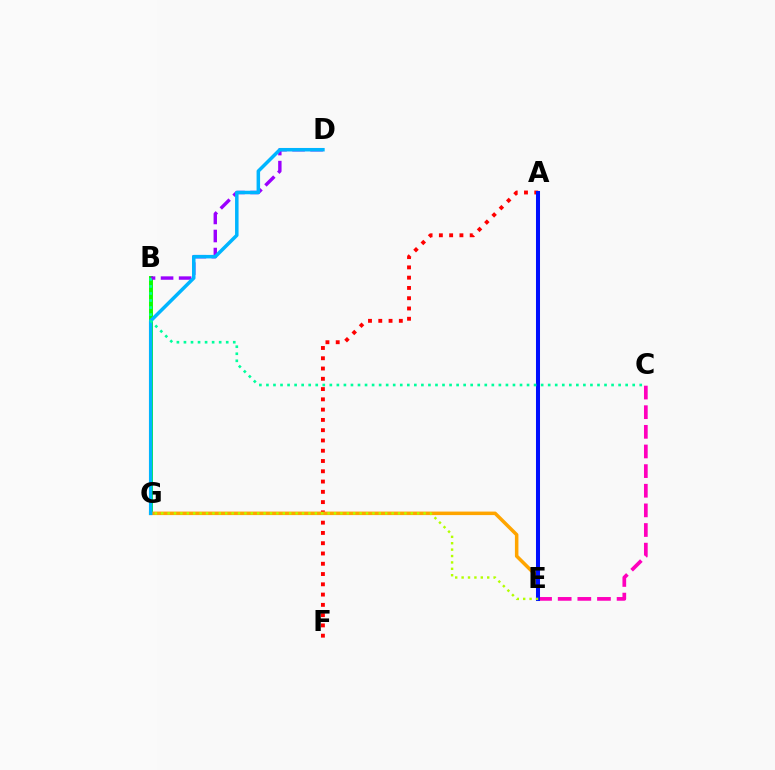{('B', 'G'): [{'color': '#08ff00', 'line_style': 'solid', 'thickness': 2.83}], ('A', 'F'): [{'color': '#ff0000', 'line_style': 'dotted', 'thickness': 2.79}], ('B', 'D'): [{'color': '#9b00ff', 'line_style': 'dashed', 'thickness': 2.45}], ('C', 'E'): [{'color': '#ff00bd', 'line_style': 'dashed', 'thickness': 2.67}], ('E', 'G'): [{'color': '#ffa500', 'line_style': 'solid', 'thickness': 2.53}, {'color': '#b3ff00', 'line_style': 'dotted', 'thickness': 1.74}], ('D', 'G'): [{'color': '#00b5ff', 'line_style': 'solid', 'thickness': 2.52}], ('A', 'E'): [{'color': '#0010ff', 'line_style': 'solid', 'thickness': 2.9}], ('B', 'C'): [{'color': '#00ff9d', 'line_style': 'dotted', 'thickness': 1.91}]}